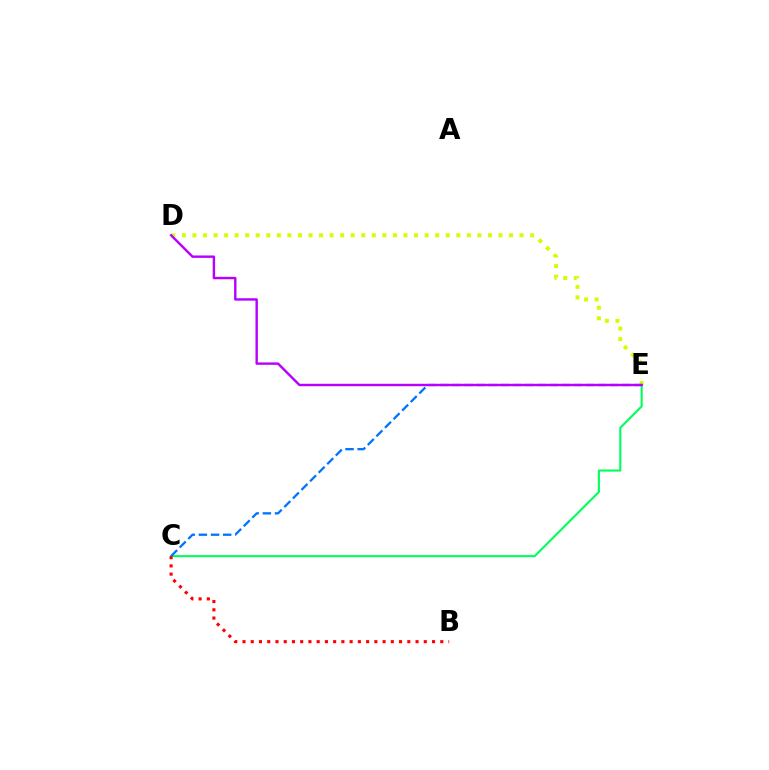{('D', 'E'): [{'color': '#d1ff00', 'line_style': 'dotted', 'thickness': 2.87}, {'color': '#b900ff', 'line_style': 'solid', 'thickness': 1.74}], ('C', 'E'): [{'color': '#00ff5c', 'line_style': 'solid', 'thickness': 1.51}, {'color': '#0074ff', 'line_style': 'dashed', 'thickness': 1.65}], ('B', 'C'): [{'color': '#ff0000', 'line_style': 'dotted', 'thickness': 2.24}]}